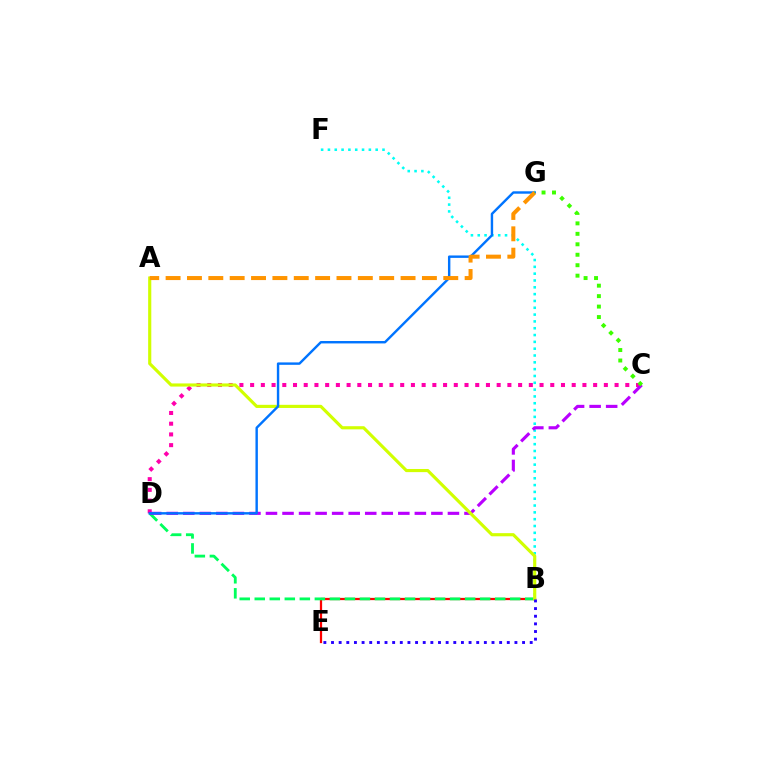{('B', 'E'): [{'color': '#ff0000', 'line_style': 'solid', 'thickness': 1.62}, {'color': '#2500ff', 'line_style': 'dotted', 'thickness': 2.08}], ('B', 'D'): [{'color': '#00ff5c', 'line_style': 'dashed', 'thickness': 2.04}], ('B', 'F'): [{'color': '#00fff6', 'line_style': 'dotted', 'thickness': 1.85}], ('C', 'D'): [{'color': '#ff00ac', 'line_style': 'dotted', 'thickness': 2.91}, {'color': '#b900ff', 'line_style': 'dashed', 'thickness': 2.25}], ('A', 'B'): [{'color': '#d1ff00', 'line_style': 'solid', 'thickness': 2.26}], ('D', 'G'): [{'color': '#0074ff', 'line_style': 'solid', 'thickness': 1.74}], ('A', 'G'): [{'color': '#ff9400', 'line_style': 'dashed', 'thickness': 2.9}], ('C', 'G'): [{'color': '#3dff00', 'line_style': 'dotted', 'thickness': 2.84}]}